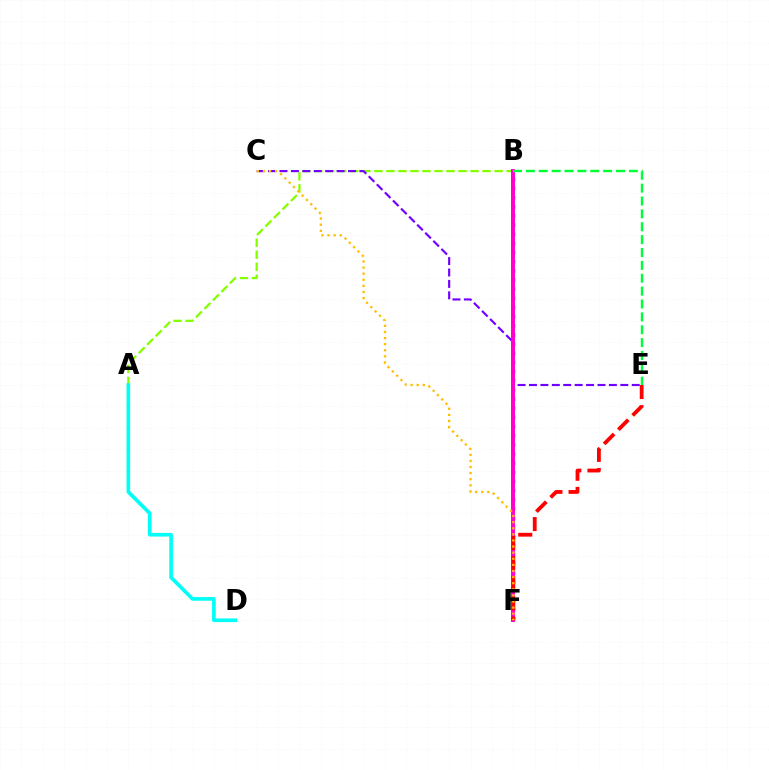{('A', 'B'): [{'color': '#84ff00', 'line_style': 'dashed', 'thickness': 1.63}], ('A', 'D'): [{'color': '#00fff6', 'line_style': 'solid', 'thickness': 2.63}], ('B', 'F'): [{'color': '#004bff', 'line_style': 'dotted', 'thickness': 2.49}, {'color': '#ff00cf', 'line_style': 'solid', 'thickness': 2.86}], ('C', 'E'): [{'color': '#7200ff', 'line_style': 'dashed', 'thickness': 1.55}], ('E', 'F'): [{'color': '#ff0000', 'line_style': 'dashed', 'thickness': 2.74}], ('C', 'F'): [{'color': '#ffbd00', 'line_style': 'dotted', 'thickness': 1.66}], ('B', 'E'): [{'color': '#00ff39', 'line_style': 'dashed', 'thickness': 1.75}]}